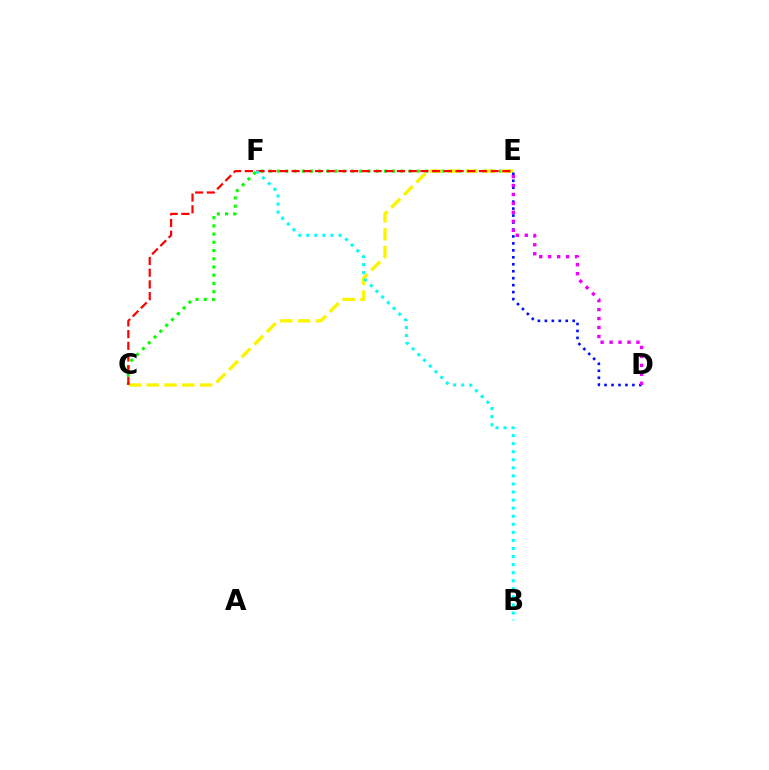{('C', 'E'): [{'color': '#08ff00', 'line_style': 'dotted', 'thickness': 2.23}, {'color': '#fcf500', 'line_style': 'dashed', 'thickness': 2.42}, {'color': '#ff0000', 'line_style': 'dashed', 'thickness': 1.59}], ('D', 'E'): [{'color': '#0010ff', 'line_style': 'dotted', 'thickness': 1.89}, {'color': '#ee00ff', 'line_style': 'dotted', 'thickness': 2.43}], ('B', 'F'): [{'color': '#00fff6', 'line_style': 'dotted', 'thickness': 2.19}]}